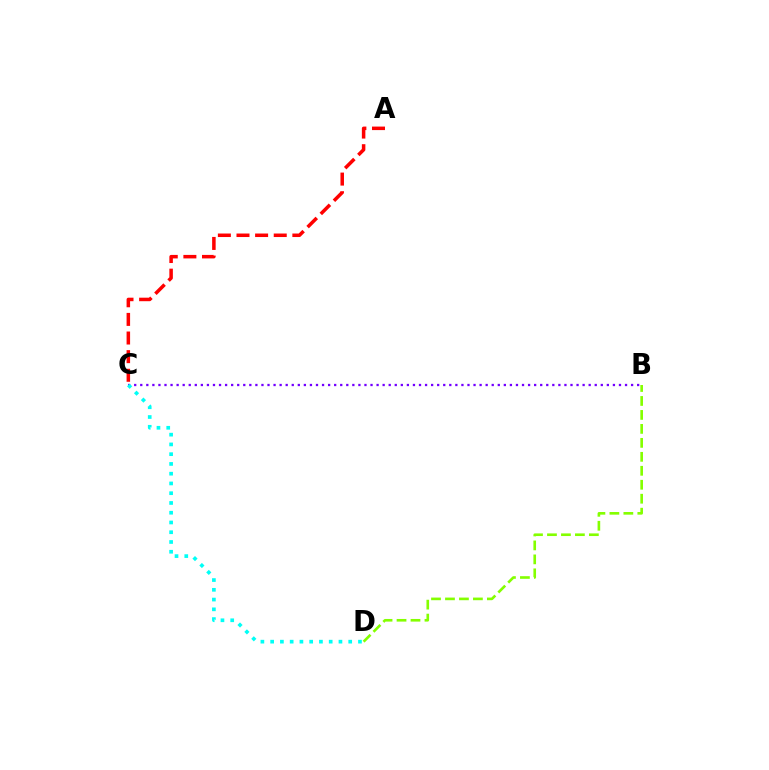{('B', 'C'): [{'color': '#7200ff', 'line_style': 'dotted', 'thickness': 1.65}], ('C', 'D'): [{'color': '#00fff6', 'line_style': 'dotted', 'thickness': 2.65}], ('A', 'C'): [{'color': '#ff0000', 'line_style': 'dashed', 'thickness': 2.53}], ('B', 'D'): [{'color': '#84ff00', 'line_style': 'dashed', 'thickness': 1.9}]}